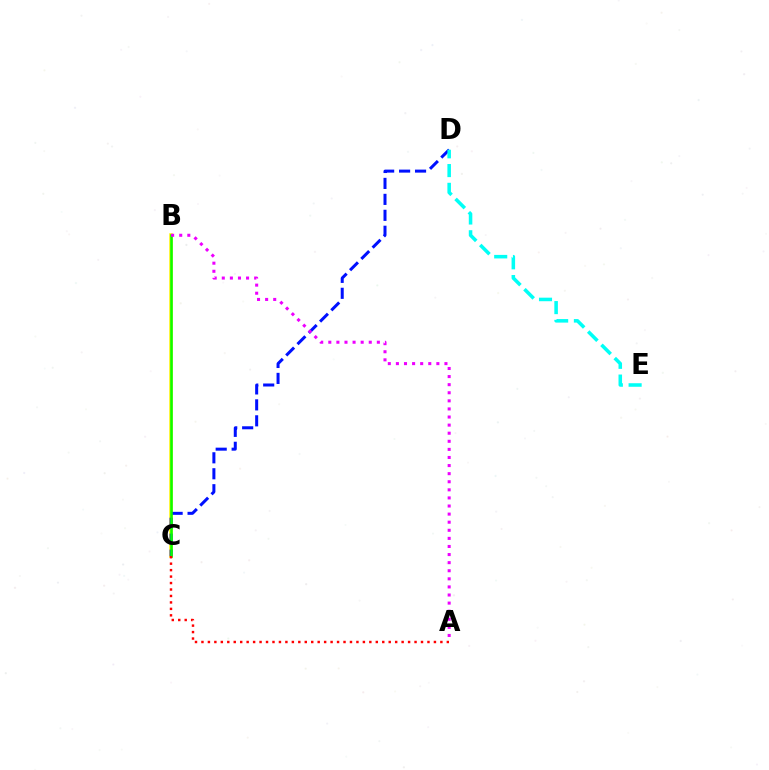{('B', 'C'): [{'color': '#fcf500', 'line_style': 'solid', 'thickness': 2.53}, {'color': '#08ff00', 'line_style': 'solid', 'thickness': 1.82}], ('C', 'D'): [{'color': '#0010ff', 'line_style': 'dashed', 'thickness': 2.17}], ('D', 'E'): [{'color': '#00fff6', 'line_style': 'dashed', 'thickness': 2.55}], ('A', 'C'): [{'color': '#ff0000', 'line_style': 'dotted', 'thickness': 1.75}], ('A', 'B'): [{'color': '#ee00ff', 'line_style': 'dotted', 'thickness': 2.2}]}